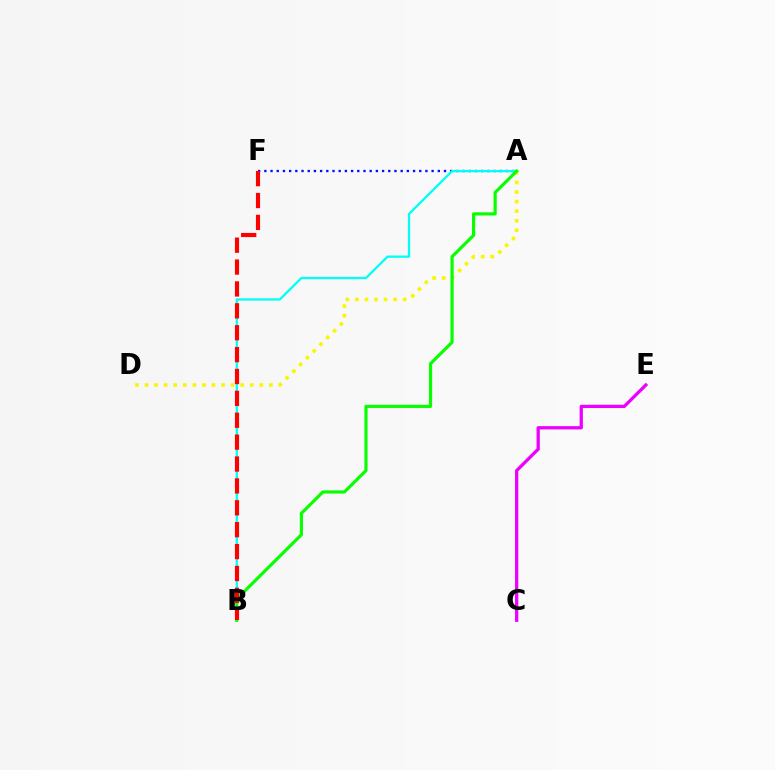{('A', 'F'): [{'color': '#0010ff', 'line_style': 'dotted', 'thickness': 1.68}], ('A', 'D'): [{'color': '#fcf500', 'line_style': 'dotted', 'thickness': 2.6}], ('C', 'E'): [{'color': '#ee00ff', 'line_style': 'solid', 'thickness': 2.36}], ('A', 'B'): [{'color': '#00fff6', 'line_style': 'solid', 'thickness': 1.64}, {'color': '#08ff00', 'line_style': 'solid', 'thickness': 2.28}], ('B', 'F'): [{'color': '#ff0000', 'line_style': 'dashed', 'thickness': 2.97}]}